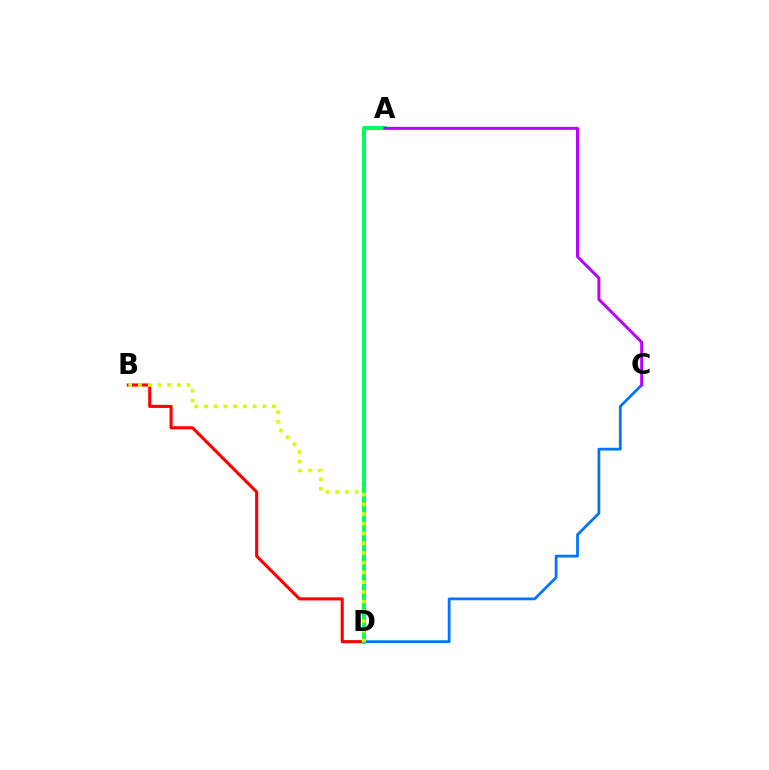{('B', 'D'): [{'color': '#ff0000', 'line_style': 'solid', 'thickness': 2.22}, {'color': '#d1ff00', 'line_style': 'dotted', 'thickness': 2.64}], ('C', 'D'): [{'color': '#0074ff', 'line_style': 'solid', 'thickness': 1.99}], ('A', 'D'): [{'color': '#00ff5c', 'line_style': 'solid', 'thickness': 2.88}], ('A', 'C'): [{'color': '#b900ff', 'line_style': 'solid', 'thickness': 2.14}]}